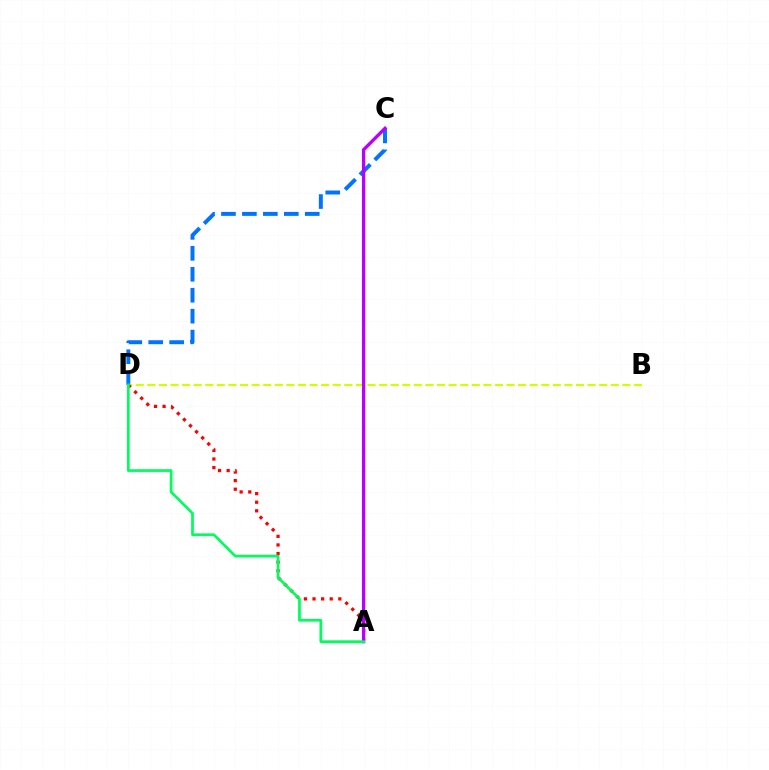{('C', 'D'): [{'color': '#0074ff', 'line_style': 'dashed', 'thickness': 2.85}], ('B', 'D'): [{'color': '#d1ff00', 'line_style': 'dashed', 'thickness': 1.57}], ('A', 'D'): [{'color': '#ff0000', 'line_style': 'dotted', 'thickness': 2.34}, {'color': '#00ff5c', 'line_style': 'solid', 'thickness': 1.97}], ('A', 'C'): [{'color': '#b900ff', 'line_style': 'solid', 'thickness': 2.38}]}